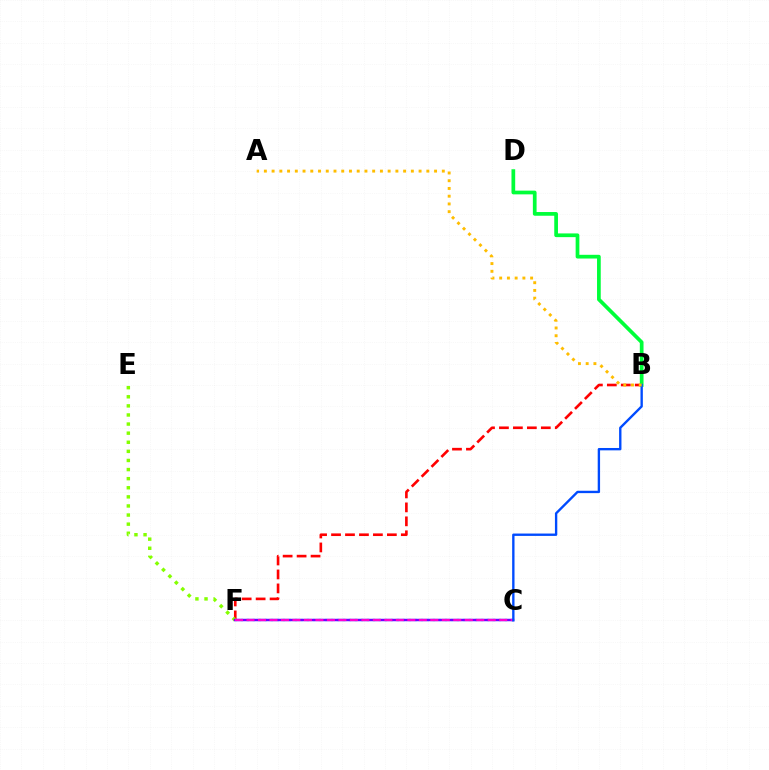{('B', 'F'): [{'color': '#ff0000', 'line_style': 'dashed', 'thickness': 1.9}], ('C', 'F'): [{'color': '#00fff6', 'line_style': 'dotted', 'thickness': 1.63}, {'color': '#7200ff', 'line_style': 'solid', 'thickness': 1.78}, {'color': '#ff00cf', 'line_style': 'dashed', 'thickness': 1.56}], ('E', 'F'): [{'color': '#84ff00', 'line_style': 'dotted', 'thickness': 2.47}], ('B', 'D'): [{'color': '#00ff39', 'line_style': 'solid', 'thickness': 2.68}], ('B', 'C'): [{'color': '#004bff', 'line_style': 'solid', 'thickness': 1.7}], ('A', 'B'): [{'color': '#ffbd00', 'line_style': 'dotted', 'thickness': 2.1}]}